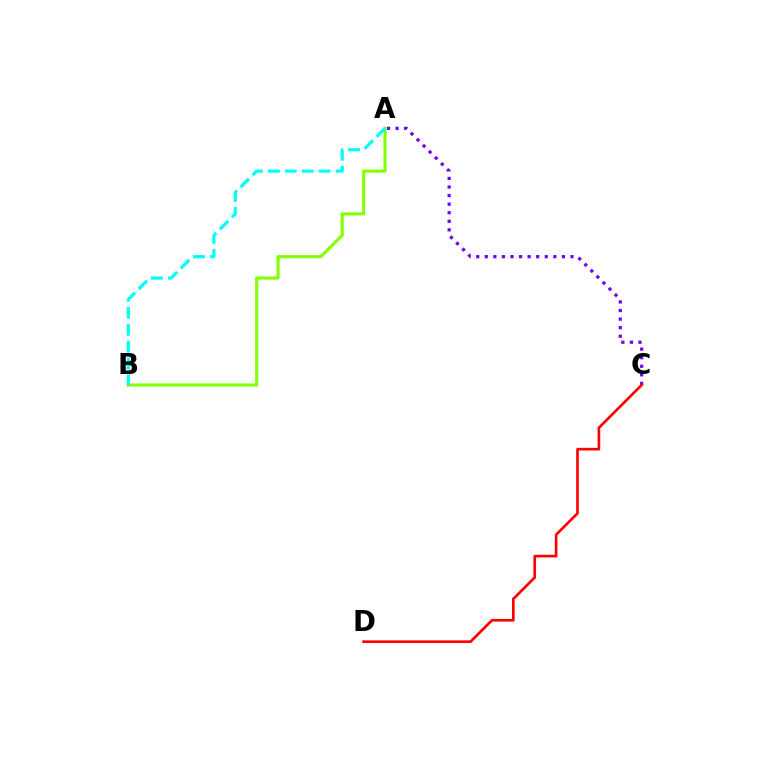{('A', 'C'): [{'color': '#7200ff', 'line_style': 'dotted', 'thickness': 2.33}], ('A', 'B'): [{'color': '#84ff00', 'line_style': 'solid', 'thickness': 2.25}, {'color': '#00fff6', 'line_style': 'dashed', 'thickness': 2.3}], ('C', 'D'): [{'color': '#ff0000', 'line_style': 'solid', 'thickness': 1.92}]}